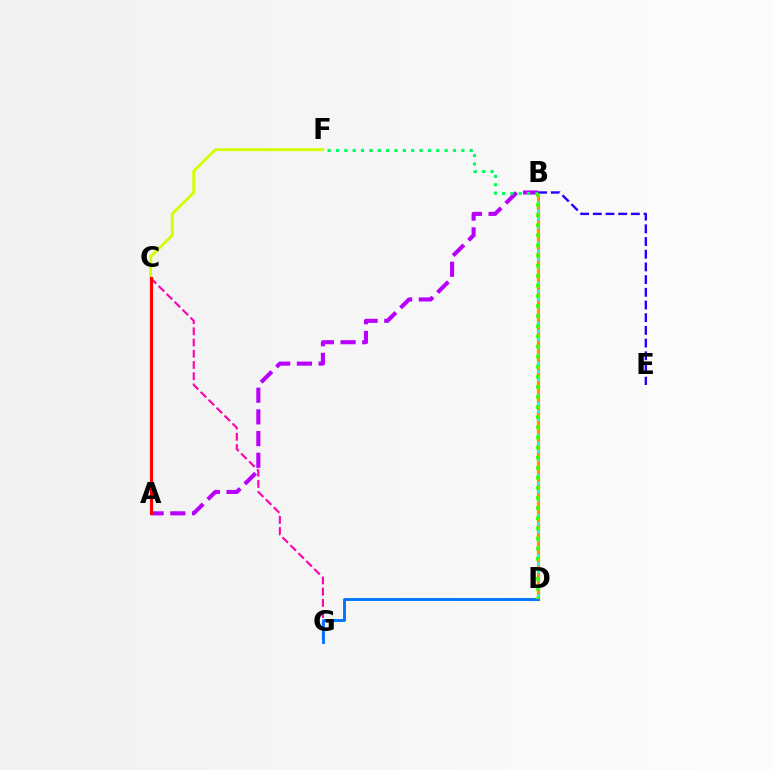{('C', 'G'): [{'color': '#ff00ac', 'line_style': 'dashed', 'thickness': 1.52}], ('B', 'D'): [{'color': '#ff9400', 'line_style': 'solid', 'thickness': 2.33}, {'color': '#00fff6', 'line_style': 'dotted', 'thickness': 2.18}, {'color': '#3dff00', 'line_style': 'dotted', 'thickness': 2.75}], ('C', 'F'): [{'color': '#d1ff00', 'line_style': 'solid', 'thickness': 2.06}], ('A', 'B'): [{'color': '#b900ff', 'line_style': 'dashed', 'thickness': 2.95}], ('A', 'C'): [{'color': '#ff0000', 'line_style': 'solid', 'thickness': 2.24}], ('B', 'F'): [{'color': '#00ff5c', 'line_style': 'dotted', 'thickness': 2.27}], ('B', 'E'): [{'color': '#2500ff', 'line_style': 'dashed', 'thickness': 1.72}], ('D', 'G'): [{'color': '#0074ff', 'line_style': 'solid', 'thickness': 2.08}]}